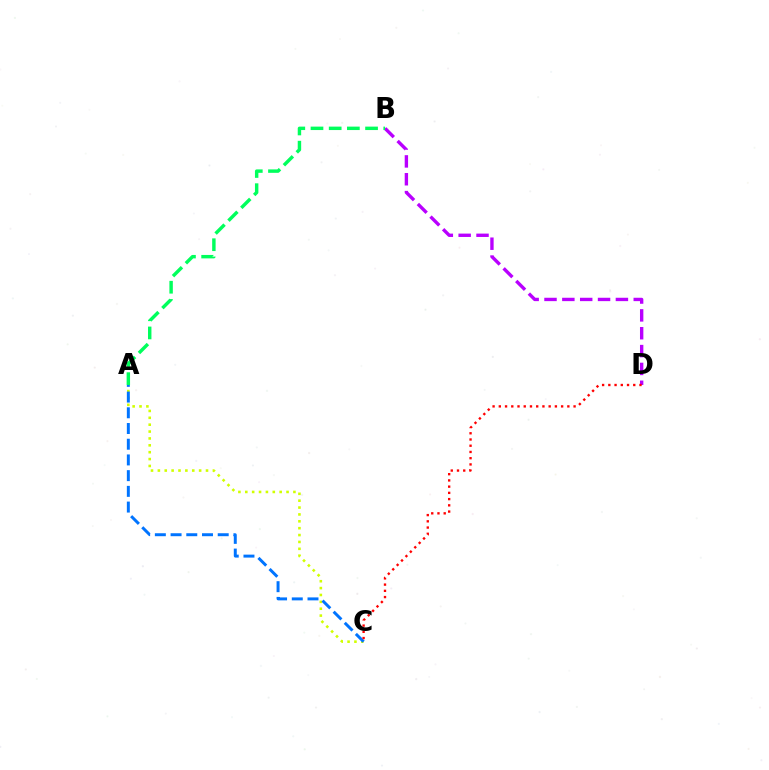{('A', 'C'): [{'color': '#d1ff00', 'line_style': 'dotted', 'thickness': 1.87}, {'color': '#0074ff', 'line_style': 'dashed', 'thickness': 2.13}], ('B', 'D'): [{'color': '#b900ff', 'line_style': 'dashed', 'thickness': 2.42}], ('A', 'B'): [{'color': '#00ff5c', 'line_style': 'dashed', 'thickness': 2.47}], ('C', 'D'): [{'color': '#ff0000', 'line_style': 'dotted', 'thickness': 1.69}]}